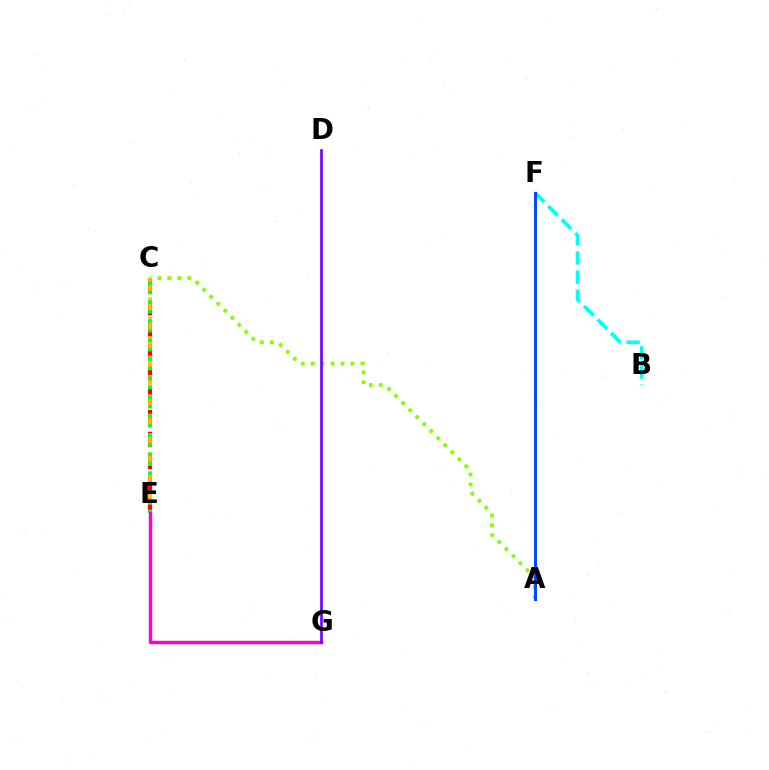{('A', 'C'): [{'color': '#84ff00', 'line_style': 'dotted', 'thickness': 2.7}], ('C', 'E'): [{'color': '#ff0000', 'line_style': 'dashed', 'thickness': 2.99}, {'color': '#ffbd00', 'line_style': 'dashed', 'thickness': 2.63}, {'color': '#00ff39', 'line_style': 'dotted', 'thickness': 2.58}], ('B', 'F'): [{'color': '#00fff6', 'line_style': 'dashed', 'thickness': 2.6}], ('A', 'F'): [{'color': '#004bff', 'line_style': 'solid', 'thickness': 2.19}], ('E', 'G'): [{'color': '#ff00cf', 'line_style': 'solid', 'thickness': 2.48}], ('D', 'G'): [{'color': '#7200ff', 'line_style': 'solid', 'thickness': 1.93}]}